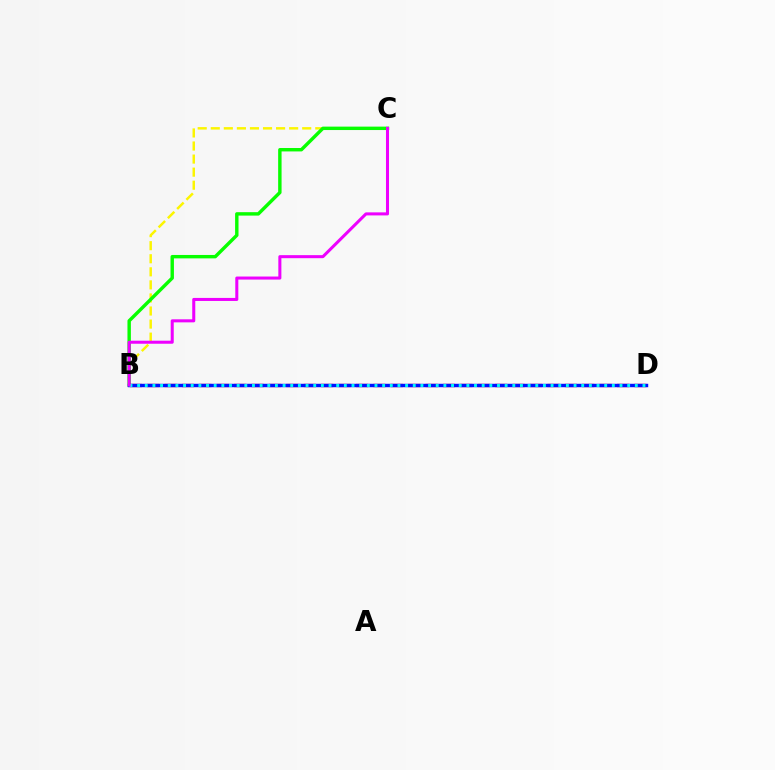{('B', 'D'): [{'color': '#ff0000', 'line_style': 'dashed', 'thickness': 2.36}, {'color': '#0010ff', 'line_style': 'solid', 'thickness': 2.48}, {'color': '#00fff6', 'line_style': 'dotted', 'thickness': 2.08}], ('B', 'C'): [{'color': '#fcf500', 'line_style': 'dashed', 'thickness': 1.77}, {'color': '#08ff00', 'line_style': 'solid', 'thickness': 2.46}, {'color': '#ee00ff', 'line_style': 'solid', 'thickness': 2.19}]}